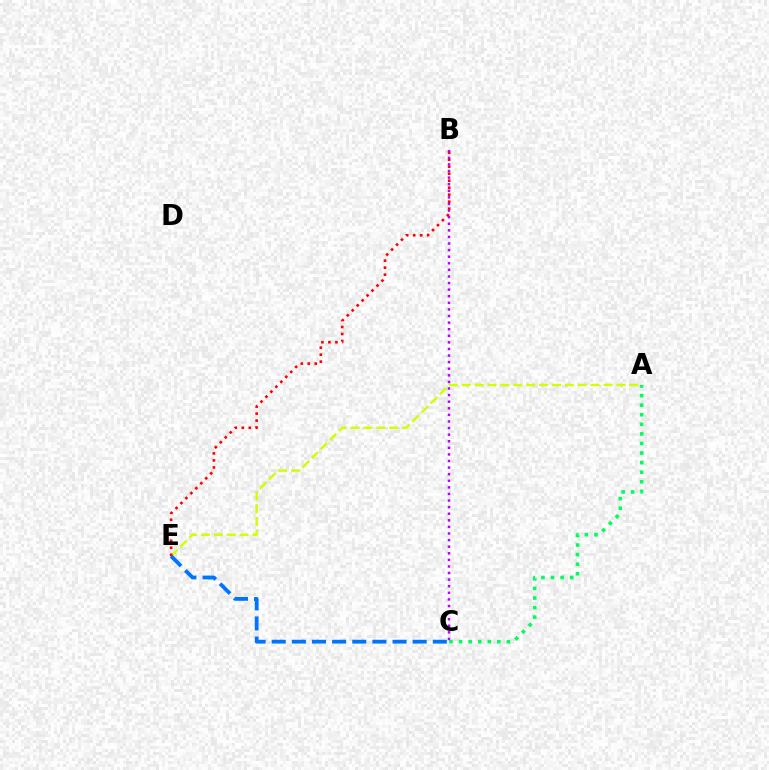{('A', 'C'): [{'color': '#00ff5c', 'line_style': 'dotted', 'thickness': 2.6}], ('A', 'E'): [{'color': '#d1ff00', 'line_style': 'dashed', 'thickness': 1.75}], ('B', 'E'): [{'color': '#ff0000', 'line_style': 'dotted', 'thickness': 1.9}], ('B', 'C'): [{'color': '#b900ff', 'line_style': 'dotted', 'thickness': 1.79}], ('C', 'E'): [{'color': '#0074ff', 'line_style': 'dashed', 'thickness': 2.74}]}